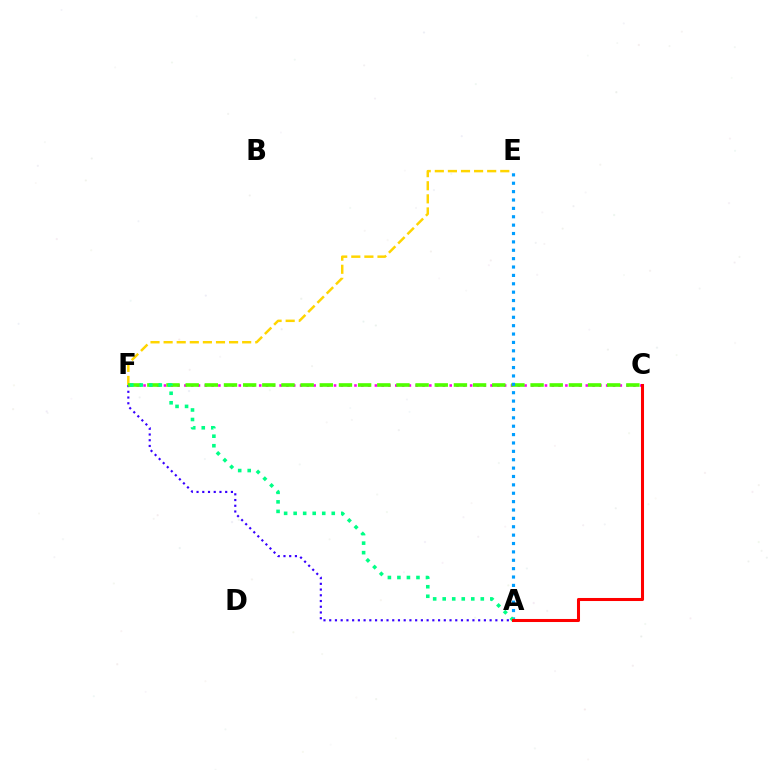{('A', 'F'): [{'color': '#3700ff', 'line_style': 'dotted', 'thickness': 1.56}, {'color': '#00ff86', 'line_style': 'dotted', 'thickness': 2.59}], ('E', 'F'): [{'color': '#ffd500', 'line_style': 'dashed', 'thickness': 1.78}], ('C', 'F'): [{'color': '#ff00ed', 'line_style': 'dotted', 'thickness': 1.85}, {'color': '#4fff00', 'line_style': 'dashed', 'thickness': 2.6}], ('A', 'E'): [{'color': '#009eff', 'line_style': 'dotted', 'thickness': 2.28}], ('A', 'C'): [{'color': '#ff0000', 'line_style': 'solid', 'thickness': 2.19}]}